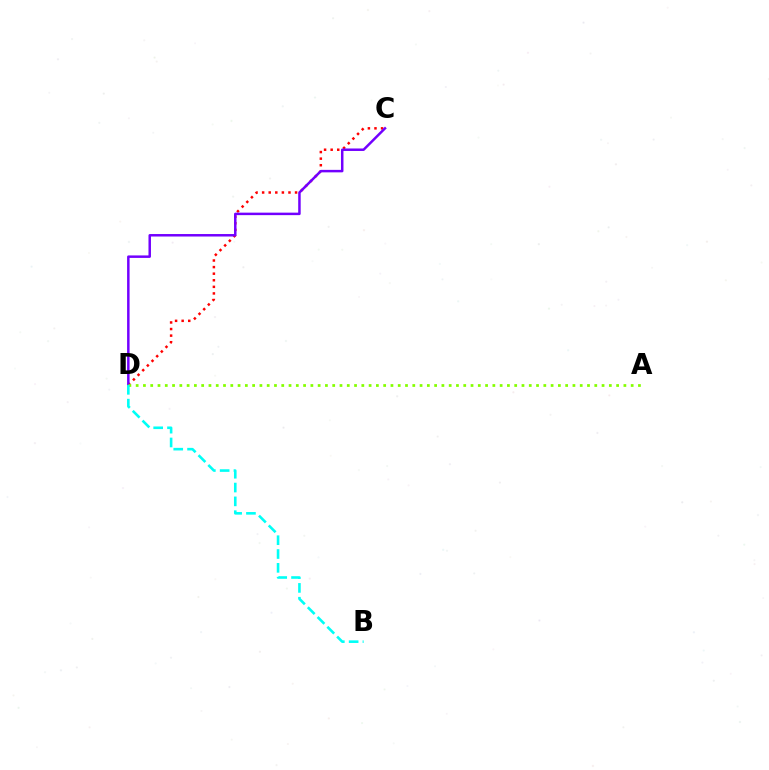{('C', 'D'): [{'color': '#ff0000', 'line_style': 'dotted', 'thickness': 1.79}, {'color': '#7200ff', 'line_style': 'solid', 'thickness': 1.79}], ('A', 'D'): [{'color': '#84ff00', 'line_style': 'dotted', 'thickness': 1.98}], ('B', 'D'): [{'color': '#00fff6', 'line_style': 'dashed', 'thickness': 1.88}]}